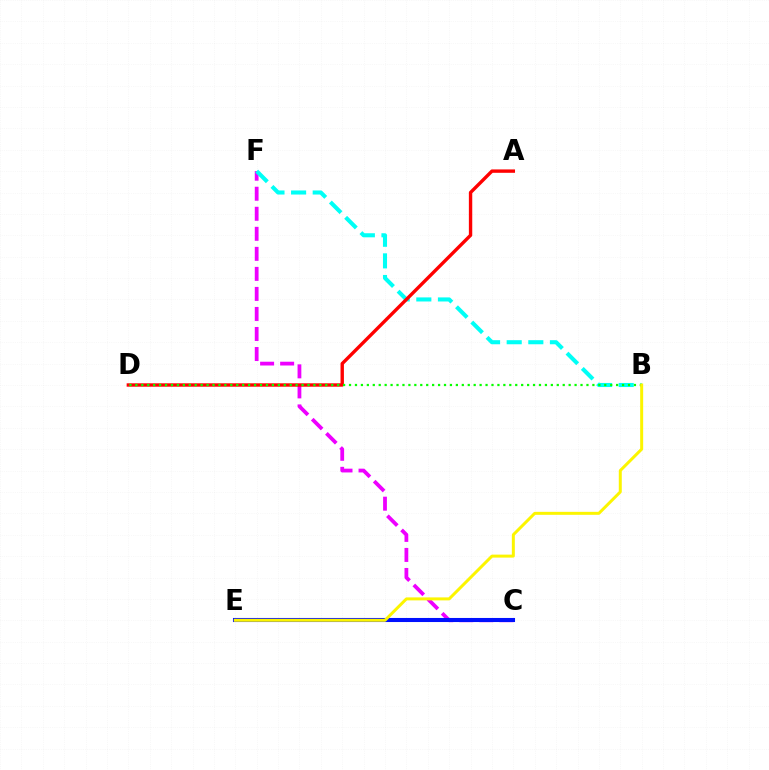{('C', 'F'): [{'color': '#ee00ff', 'line_style': 'dashed', 'thickness': 2.72}], ('B', 'F'): [{'color': '#00fff6', 'line_style': 'dashed', 'thickness': 2.94}], ('C', 'E'): [{'color': '#0010ff', 'line_style': 'solid', 'thickness': 2.93}], ('A', 'D'): [{'color': '#ff0000', 'line_style': 'solid', 'thickness': 2.43}], ('B', 'D'): [{'color': '#08ff00', 'line_style': 'dotted', 'thickness': 1.61}], ('B', 'E'): [{'color': '#fcf500', 'line_style': 'solid', 'thickness': 2.15}]}